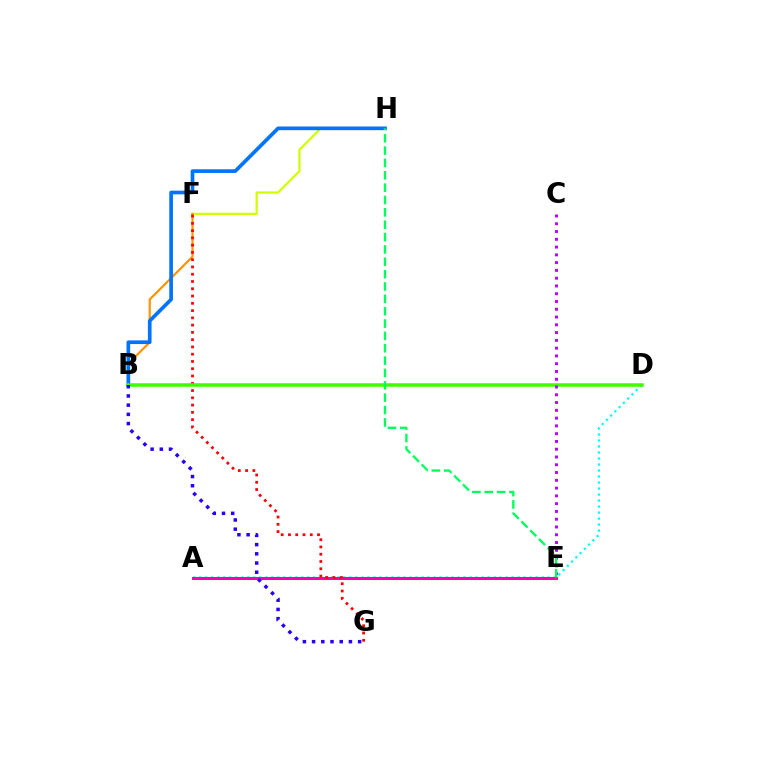{('A', 'D'): [{'color': '#00fff6', 'line_style': 'dotted', 'thickness': 1.63}], ('F', 'H'): [{'color': '#d1ff00', 'line_style': 'solid', 'thickness': 1.61}], ('A', 'E'): [{'color': '#ff00ac', 'line_style': 'solid', 'thickness': 2.16}], ('B', 'F'): [{'color': '#ff9400', 'line_style': 'solid', 'thickness': 1.57}], ('F', 'G'): [{'color': '#ff0000', 'line_style': 'dotted', 'thickness': 1.98}], ('B', 'H'): [{'color': '#0074ff', 'line_style': 'solid', 'thickness': 2.65}], ('B', 'D'): [{'color': '#3dff00', 'line_style': 'solid', 'thickness': 2.53}], ('C', 'E'): [{'color': '#b900ff', 'line_style': 'dotted', 'thickness': 2.11}], ('B', 'G'): [{'color': '#2500ff', 'line_style': 'dotted', 'thickness': 2.5}], ('E', 'H'): [{'color': '#00ff5c', 'line_style': 'dashed', 'thickness': 1.68}]}